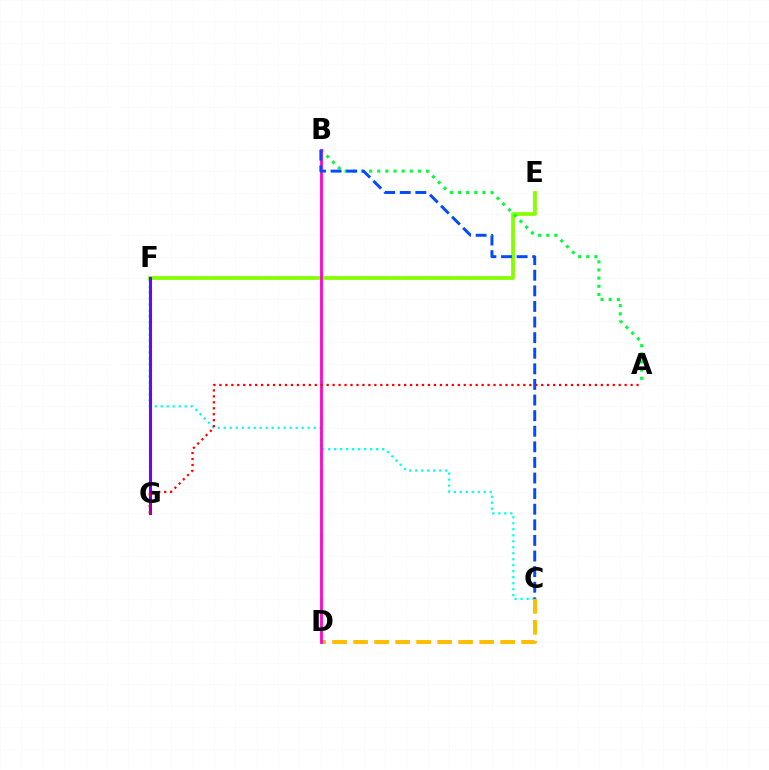{('E', 'F'): [{'color': '#84ff00', 'line_style': 'solid', 'thickness': 2.69}], ('A', 'B'): [{'color': '#00ff39', 'line_style': 'dotted', 'thickness': 2.21}], ('C', 'F'): [{'color': '#00fff6', 'line_style': 'dotted', 'thickness': 1.63}], ('C', 'D'): [{'color': '#ffbd00', 'line_style': 'dashed', 'thickness': 2.85}], ('B', 'D'): [{'color': '#ff00cf', 'line_style': 'solid', 'thickness': 1.99}], ('F', 'G'): [{'color': '#7200ff', 'line_style': 'solid', 'thickness': 2.21}], ('B', 'C'): [{'color': '#004bff', 'line_style': 'dashed', 'thickness': 2.12}], ('A', 'G'): [{'color': '#ff0000', 'line_style': 'dotted', 'thickness': 1.62}]}